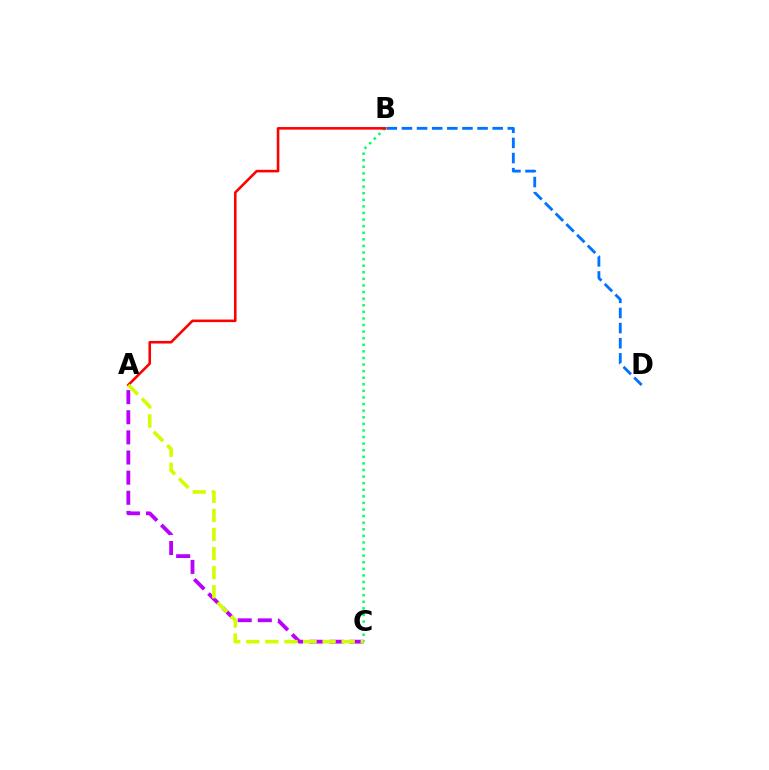{('B', 'C'): [{'color': '#00ff5c', 'line_style': 'dotted', 'thickness': 1.79}], ('B', 'D'): [{'color': '#0074ff', 'line_style': 'dashed', 'thickness': 2.05}], ('A', 'C'): [{'color': '#b900ff', 'line_style': 'dashed', 'thickness': 2.73}, {'color': '#d1ff00', 'line_style': 'dashed', 'thickness': 2.59}], ('A', 'B'): [{'color': '#ff0000', 'line_style': 'solid', 'thickness': 1.86}]}